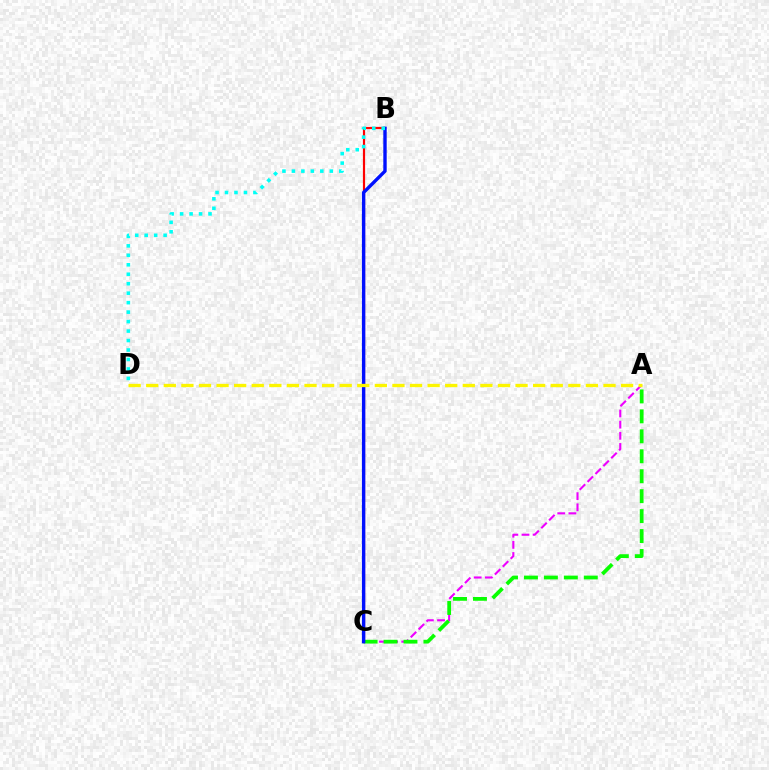{('B', 'C'): [{'color': '#ff0000', 'line_style': 'solid', 'thickness': 1.58}, {'color': '#0010ff', 'line_style': 'solid', 'thickness': 2.44}], ('A', 'C'): [{'color': '#ee00ff', 'line_style': 'dashed', 'thickness': 1.51}, {'color': '#08ff00', 'line_style': 'dashed', 'thickness': 2.71}], ('B', 'D'): [{'color': '#00fff6', 'line_style': 'dotted', 'thickness': 2.57}], ('A', 'D'): [{'color': '#fcf500', 'line_style': 'dashed', 'thickness': 2.39}]}